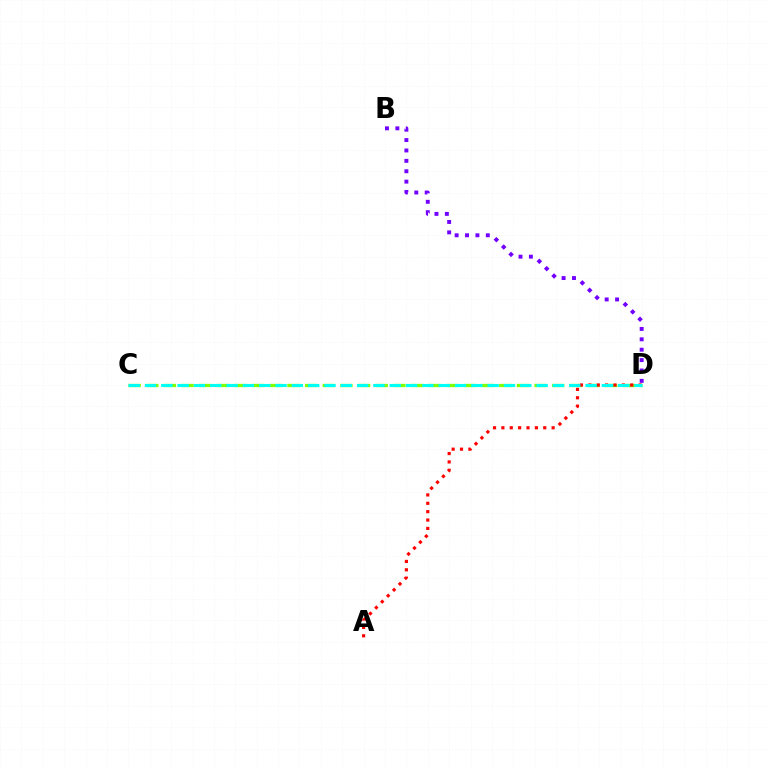{('B', 'D'): [{'color': '#7200ff', 'line_style': 'dotted', 'thickness': 2.82}], ('C', 'D'): [{'color': '#84ff00', 'line_style': 'dashed', 'thickness': 2.4}, {'color': '#00fff6', 'line_style': 'dashed', 'thickness': 2.22}], ('A', 'D'): [{'color': '#ff0000', 'line_style': 'dotted', 'thickness': 2.27}]}